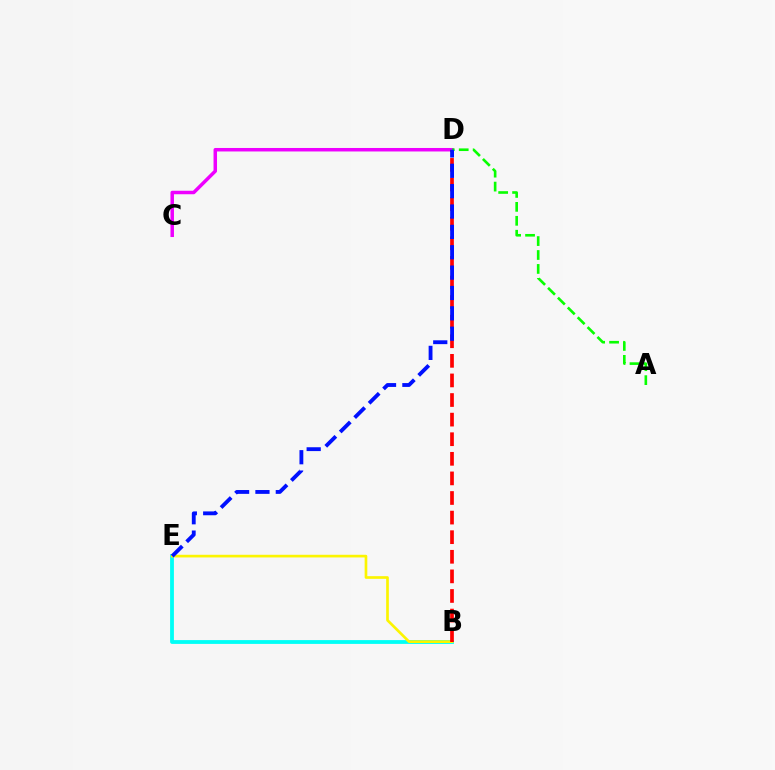{('C', 'D'): [{'color': '#ee00ff', 'line_style': 'solid', 'thickness': 2.51}], ('B', 'E'): [{'color': '#00fff6', 'line_style': 'solid', 'thickness': 2.74}, {'color': '#fcf500', 'line_style': 'solid', 'thickness': 1.92}], ('A', 'D'): [{'color': '#08ff00', 'line_style': 'dashed', 'thickness': 1.89}], ('B', 'D'): [{'color': '#ff0000', 'line_style': 'dashed', 'thickness': 2.66}], ('D', 'E'): [{'color': '#0010ff', 'line_style': 'dashed', 'thickness': 2.77}]}